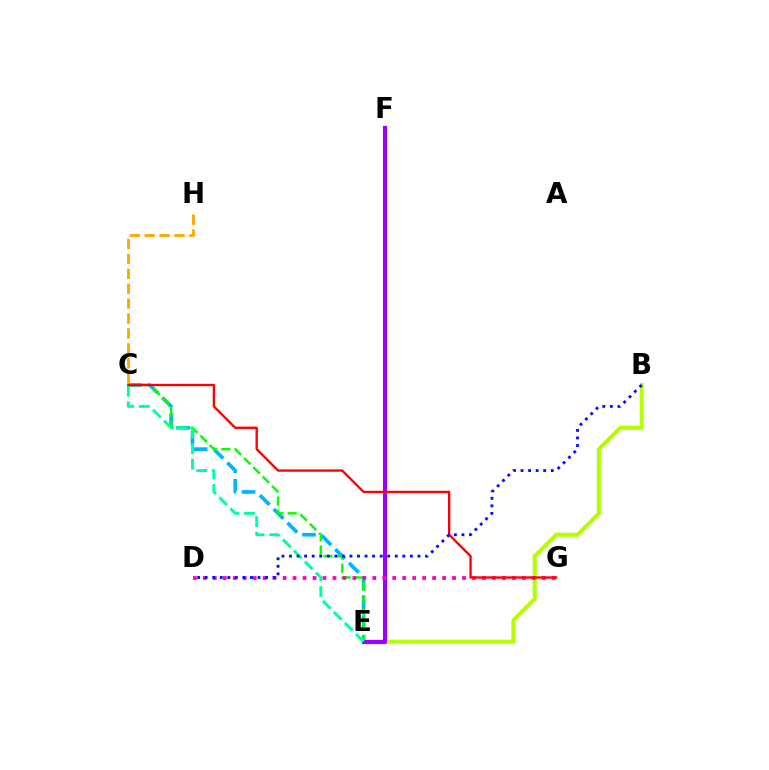{('C', 'E'): [{'color': '#00b5ff', 'line_style': 'dashed', 'thickness': 2.65}, {'color': '#08ff00', 'line_style': 'dashed', 'thickness': 1.79}, {'color': '#00ff9d', 'line_style': 'dashed', 'thickness': 2.12}], ('B', 'E'): [{'color': '#b3ff00', 'line_style': 'solid', 'thickness': 2.89}], ('E', 'F'): [{'color': '#9b00ff', 'line_style': 'solid', 'thickness': 2.96}], ('D', 'G'): [{'color': '#ff00bd', 'line_style': 'dotted', 'thickness': 2.71}], ('C', 'H'): [{'color': '#ffa500', 'line_style': 'dashed', 'thickness': 2.02}], ('C', 'G'): [{'color': '#ff0000', 'line_style': 'solid', 'thickness': 1.69}], ('B', 'D'): [{'color': '#0010ff', 'line_style': 'dotted', 'thickness': 2.05}]}